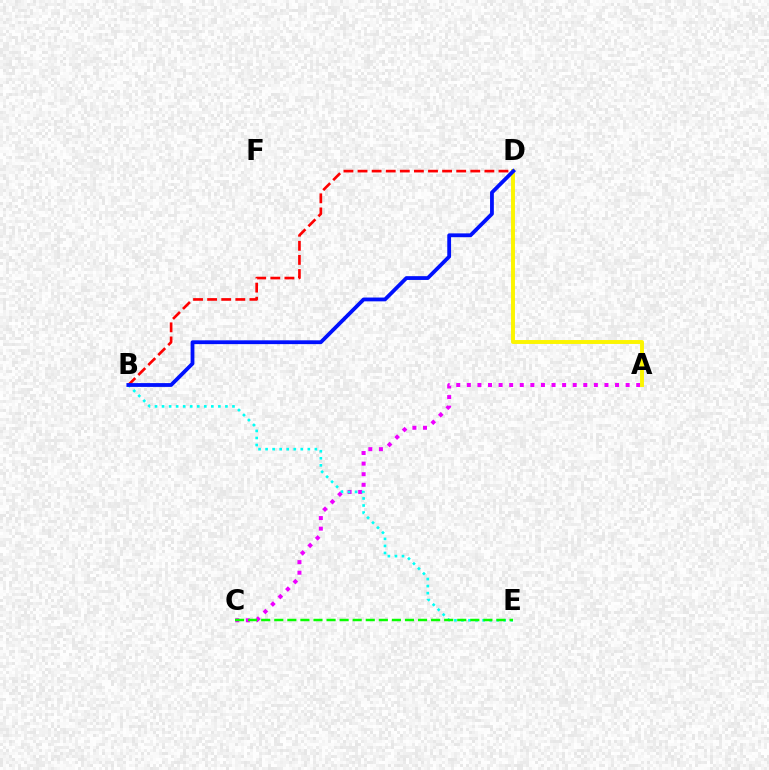{('A', 'C'): [{'color': '#ee00ff', 'line_style': 'dotted', 'thickness': 2.88}], ('B', 'D'): [{'color': '#ff0000', 'line_style': 'dashed', 'thickness': 1.91}, {'color': '#0010ff', 'line_style': 'solid', 'thickness': 2.73}], ('A', 'D'): [{'color': '#fcf500', 'line_style': 'solid', 'thickness': 2.82}], ('B', 'E'): [{'color': '#00fff6', 'line_style': 'dotted', 'thickness': 1.91}], ('C', 'E'): [{'color': '#08ff00', 'line_style': 'dashed', 'thickness': 1.78}]}